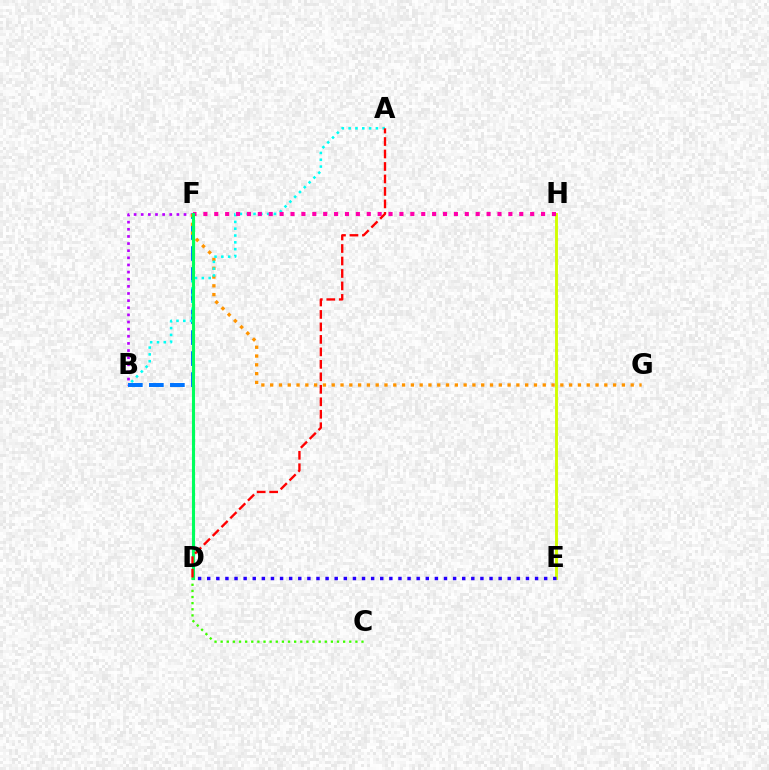{('B', 'F'): [{'color': '#b900ff', 'line_style': 'dotted', 'thickness': 1.94}, {'color': '#0074ff', 'line_style': 'dashed', 'thickness': 2.85}], ('C', 'D'): [{'color': '#3dff00', 'line_style': 'dotted', 'thickness': 1.66}], ('E', 'H'): [{'color': '#d1ff00', 'line_style': 'solid', 'thickness': 2.08}], ('F', 'G'): [{'color': '#ff9400', 'line_style': 'dotted', 'thickness': 2.39}], ('A', 'B'): [{'color': '#00fff6', 'line_style': 'dotted', 'thickness': 1.85}], ('F', 'H'): [{'color': '#ff00ac', 'line_style': 'dotted', 'thickness': 2.96}], ('D', 'F'): [{'color': '#00ff5c', 'line_style': 'solid', 'thickness': 2.23}], ('D', 'E'): [{'color': '#2500ff', 'line_style': 'dotted', 'thickness': 2.47}], ('A', 'D'): [{'color': '#ff0000', 'line_style': 'dashed', 'thickness': 1.69}]}